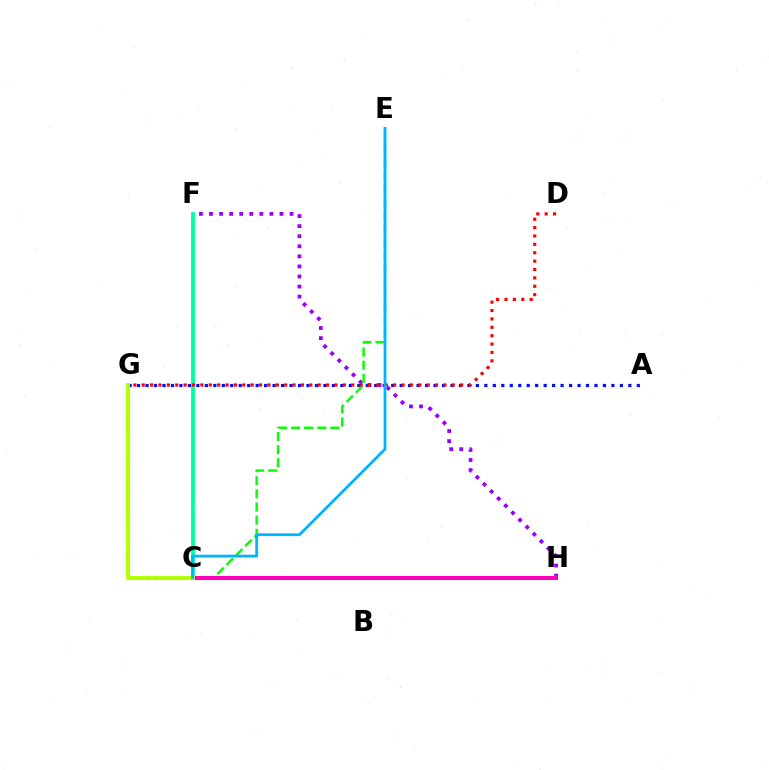{('C', 'G'): [{'color': '#ffa500', 'line_style': 'dotted', 'thickness': 2.4}, {'color': '#b3ff00', 'line_style': 'solid', 'thickness': 2.8}], ('A', 'G'): [{'color': '#0010ff', 'line_style': 'dotted', 'thickness': 2.3}], ('F', 'H'): [{'color': '#9b00ff', 'line_style': 'dotted', 'thickness': 2.74}], ('C', 'F'): [{'color': '#00ff9d', 'line_style': 'solid', 'thickness': 2.75}], ('C', 'E'): [{'color': '#08ff00', 'line_style': 'dashed', 'thickness': 1.78}, {'color': '#00b5ff', 'line_style': 'solid', 'thickness': 2.02}], ('C', 'H'): [{'color': '#ff00bd', 'line_style': 'solid', 'thickness': 2.9}], ('D', 'G'): [{'color': '#ff0000', 'line_style': 'dotted', 'thickness': 2.28}]}